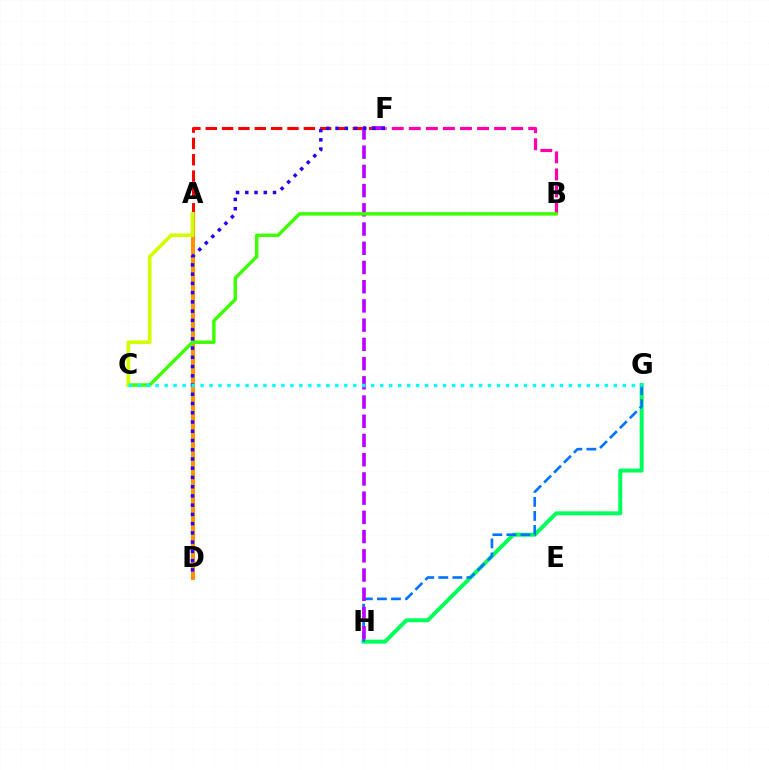{('A', 'F'): [{'color': '#ff0000', 'line_style': 'dashed', 'thickness': 2.22}], ('G', 'H'): [{'color': '#00ff5c', 'line_style': 'solid', 'thickness': 2.87}, {'color': '#0074ff', 'line_style': 'dashed', 'thickness': 1.91}], ('B', 'F'): [{'color': '#ff00ac', 'line_style': 'dashed', 'thickness': 2.32}], ('F', 'H'): [{'color': '#b900ff', 'line_style': 'dashed', 'thickness': 2.61}], ('A', 'D'): [{'color': '#ff9400', 'line_style': 'solid', 'thickness': 2.95}], ('B', 'C'): [{'color': '#3dff00', 'line_style': 'solid', 'thickness': 2.49}], ('D', 'F'): [{'color': '#2500ff', 'line_style': 'dotted', 'thickness': 2.51}], ('A', 'C'): [{'color': '#d1ff00', 'line_style': 'solid', 'thickness': 2.65}], ('C', 'G'): [{'color': '#00fff6', 'line_style': 'dotted', 'thickness': 2.44}]}